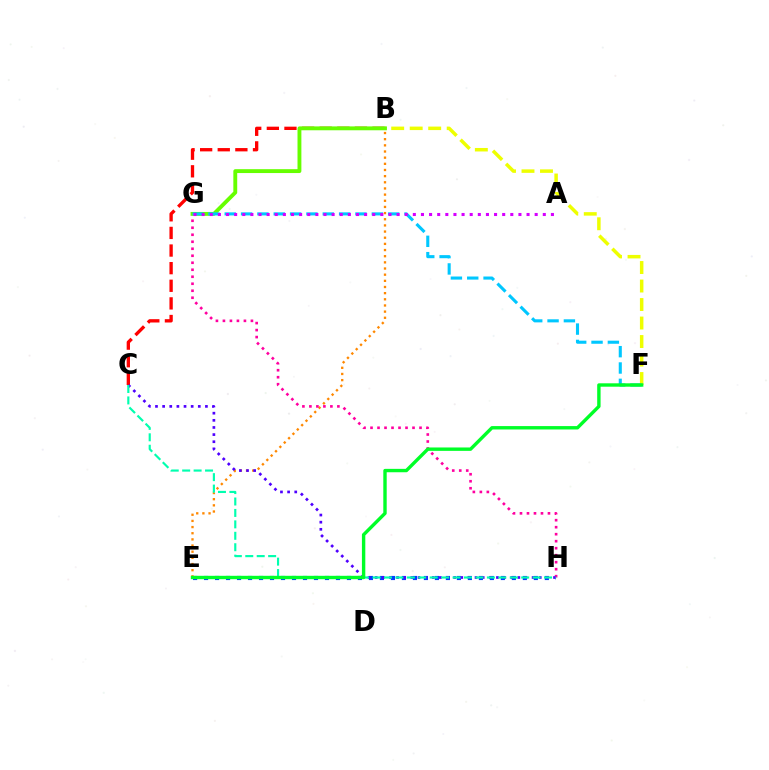{('E', 'H'): [{'color': '#003fff', 'line_style': 'dotted', 'thickness': 2.99}], ('B', 'C'): [{'color': '#ff0000', 'line_style': 'dashed', 'thickness': 2.39}], ('B', 'E'): [{'color': '#ff8800', 'line_style': 'dotted', 'thickness': 1.67}], ('B', 'F'): [{'color': '#eeff00', 'line_style': 'dashed', 'thickness': 2.51}], ('G', 'H'): [{'color': '#ff00a0', 'line_style': 'dotted', 'thickness': 1.9}], ('B', 'G'): [{'color': '#66ff00', 'line_style': 'solid', 'thickness': 2.79}], ('C', 'H'): [{'color': '#4f00ff', 'line_style': 'dotted', 'thickness': 1.94}, {'color': '#00ffaf', 'line_style': 'dashed', 'thickness': 1.55}], ('F', 'G'): [{'color': '#00c7ff', 'line_style': 'dashed', 'thickness': 2.22}], ('A', 'G'): [{'color': '#d600ff', 'line_style': 'dotted', 'thickness': 2.21}], ('E', 'F'): [{'color': '#00ff27', 'line_style': 'solid', 'thickness': 2.44}]}